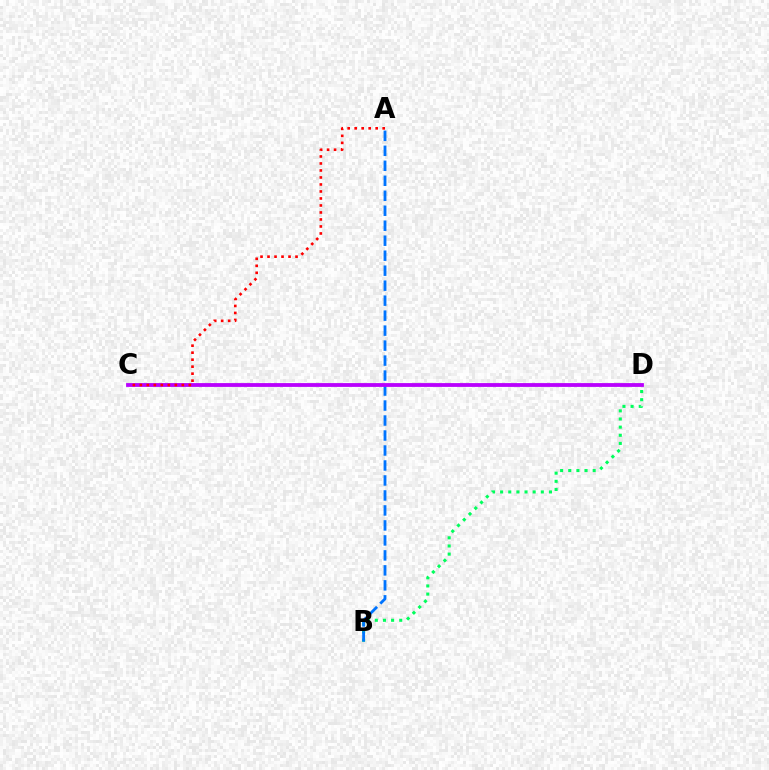{('C', 'D'): [{'color': '#d1ff00', 'line_style': 'dashed', 'thickness': 1.7}, {'color': '#b900ff', 'line_style': 'solid', 'thickness': 2.73}], ('B', 'D'): [{'color': '#00ff5c', 'line_style': 'dotted', 'thickness': 2.21}], ('A', 'B'): [{'color': '#0074ff', 'line_style': 'dashed', 'thickness': 2.04}], ('A', 'C'): [{'color': '#ff0000', 'line_style': 'dotted', 'thickness': 1.9}]}